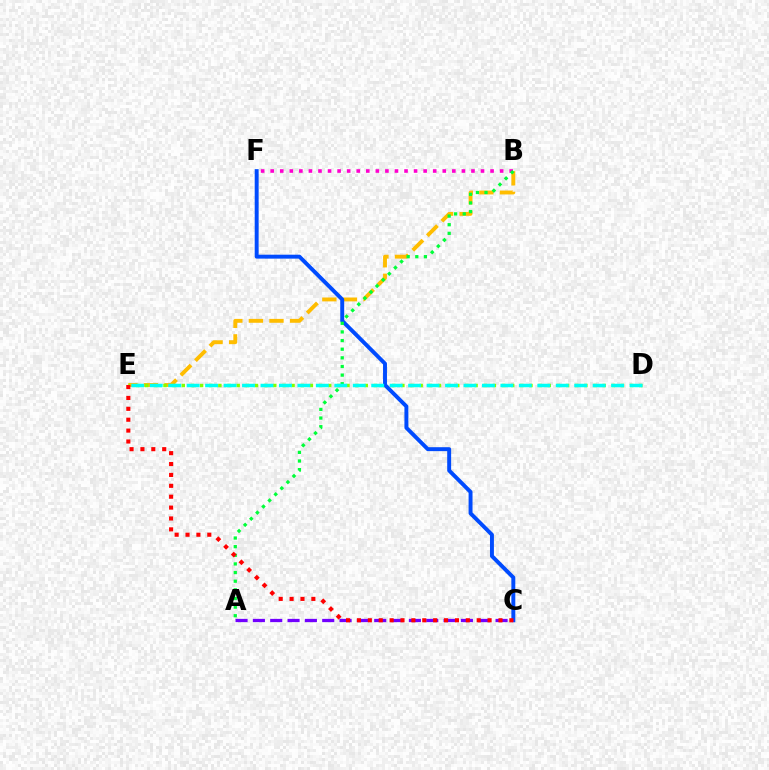{('B', 'E'): [{'color': '#ffbd00', 'line_style': 'dashed', 'thickness': 2.8}], ('D', 'E'): [{'color': '#84ff00', 'line_style': 'dotted', 'thickness': 2.49}, {'color': '#00fff6', 'line_style': 'dashed', 'thickness': 2.51}], ('B', 'F'): [{'color': '#ff00cf', 'line_style': 'dotted', 'thickness': 2.6}], ('C', 'F'): [{'color': '#004bff', 'line_style': 'solid', 'thickness': 2.83}], ('A', 'B'): [{'color': '#00ff39', 'line_style': 'dotted', 'thickness': 2.35}], ('A', 'C'): [{'color': '#7200ff', 'line_style': 'dashed', 'thickness': 2.35}], ('C', 'E'): [{'color': '#ff0000', 'line_style': 'dotted', 'thickness': 2.96}]}